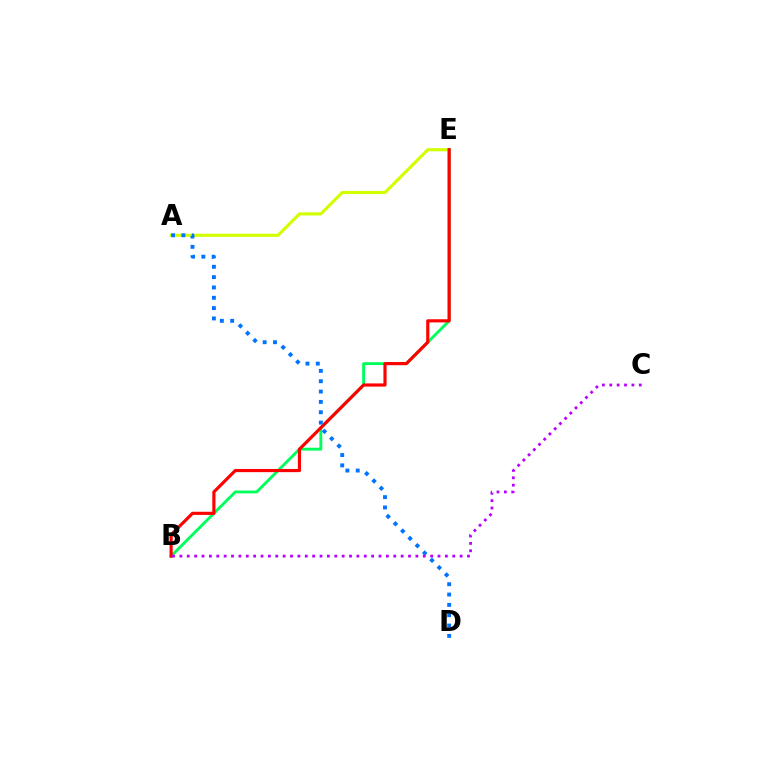{('A', 'E'): [{'color': '#d1ff00', 'line_style': 'solid', 'thickness': 2.26}], ('B', 'E'): [{'color': '#00ff5c', 'line_style': 'solid', 'thickness': 2.08}, {'color': '#ff0000', 'line_style': 'solid', 'thickness': 2.27}], ('A', 'D'): [{'color': '#0074ff', 'line_style': 'dotted', 'thickness': 2.81}], ('B', 'C'): [{'color': '#b900ff', 'line_style': 'dotted', 'thickness': 2.0}]}